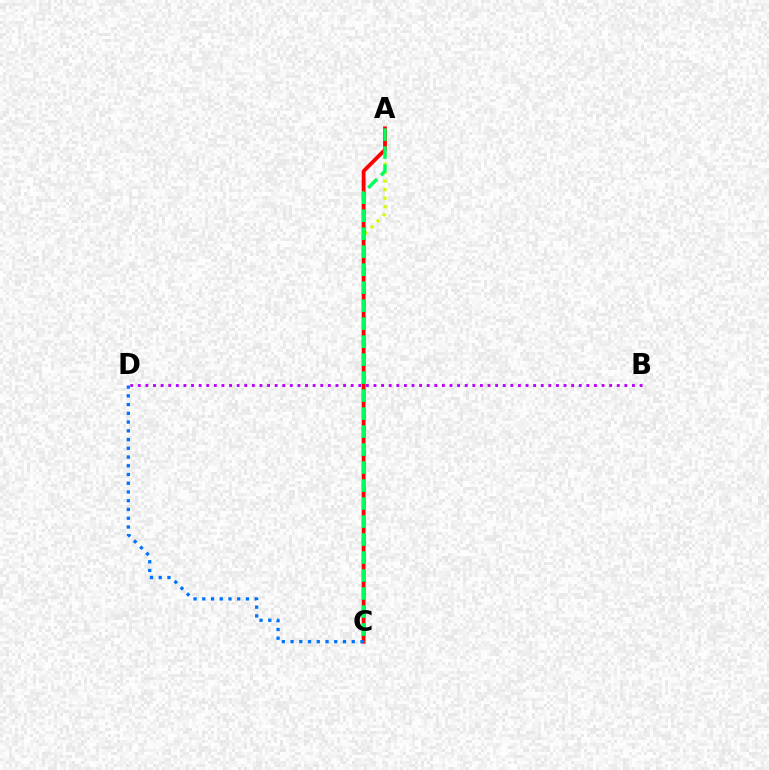{('B', 'D'): [{'color': '#b900ff', 'line_style': 'dotted', 'thickness': 2.07}], ('A', 'C'): [{'color': '#d1ff00', 'line_style': 'dotted', 'thickness': 2.32}, {'color': '#ff0000', 'line_style': 'solid', 'thickness': 2.75}, {'color': '#00ff5c', 'line_style': 'dashed', 'thickness': 2.44}], ('C', 'D'): [{'color': '#0074ff', 'line_style': 'dotted', 'thickness': 2.37}]}